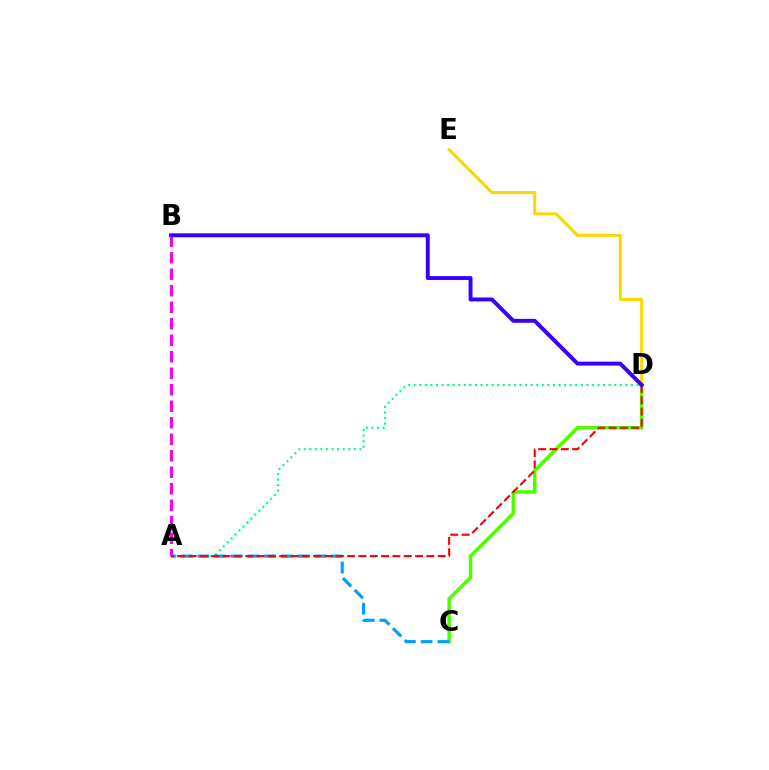{('C', 'D'): [{'color': '#4fff00', 'line_style': 'solid', 'thickness': 2.58}], ('A', 'B'): [{'color': '#ff00ed', 'line_style': 'dashed', 'thickness': 2.24}], ('A', 'D'): [{'color': '#00ff86', 'line_style': 'dotted', 'thickness': 1.51}, {'color': '#ff0000', 'line_style': 'dashed', 'thickness': 1.54}], ('A', 'C'): [{'color': '#009eff', 'line_style': 'dashed', 'thickness': 2.27}], ('D', 'E'): [{'color': '#ffd500', 'line_style': 'solid', 'thickness': 2.17}], ('B', 'D'): [{'color': '#3700ff', 'line_style': 'solid', 'thickness': 2.83}]}